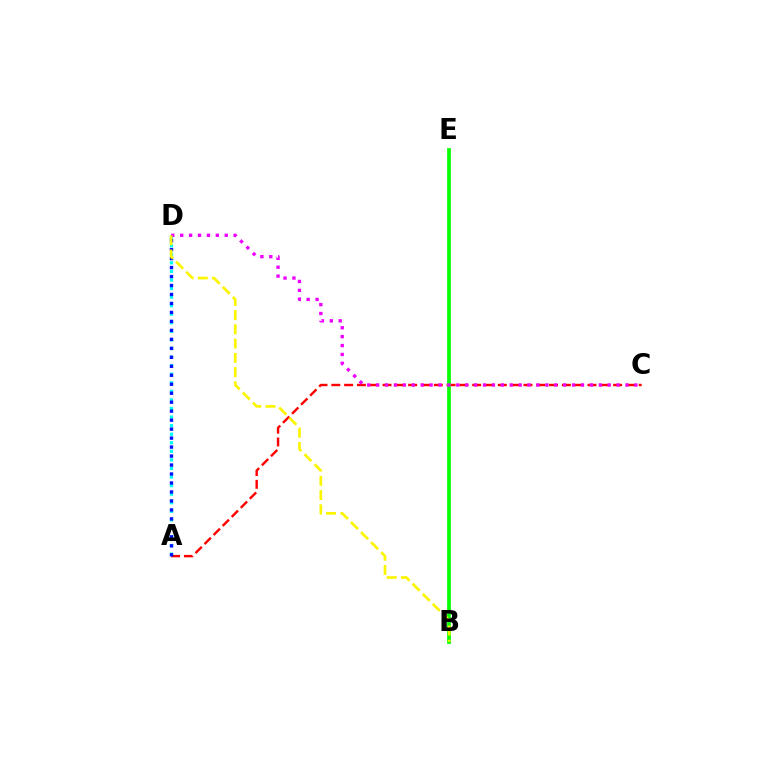{('A', 'C'): [{'color': '#ff0000', 'line_style': 'dashed', 'thickness': 1.74}], ('A', 'D'): [{'color': '#00fff6', 'line_style': 'dotted', 'thickness': 2.33}, {'color': '#0010ff', 'line_style': 'dotted', 'thickness': 2.44}], ('B', 'E'): [{'color': '#08ff00', 'line_style': 'solid', 'thickness': 2.68}], ('C', 'D'): [{'color': '#ee00ff', 'line_style': 'dotted', 'thickness': 2.42}], ('B', 'D'): [{'color': '#fcf500', 'line_style': 'dashed', 'thickness': 1.94}]}